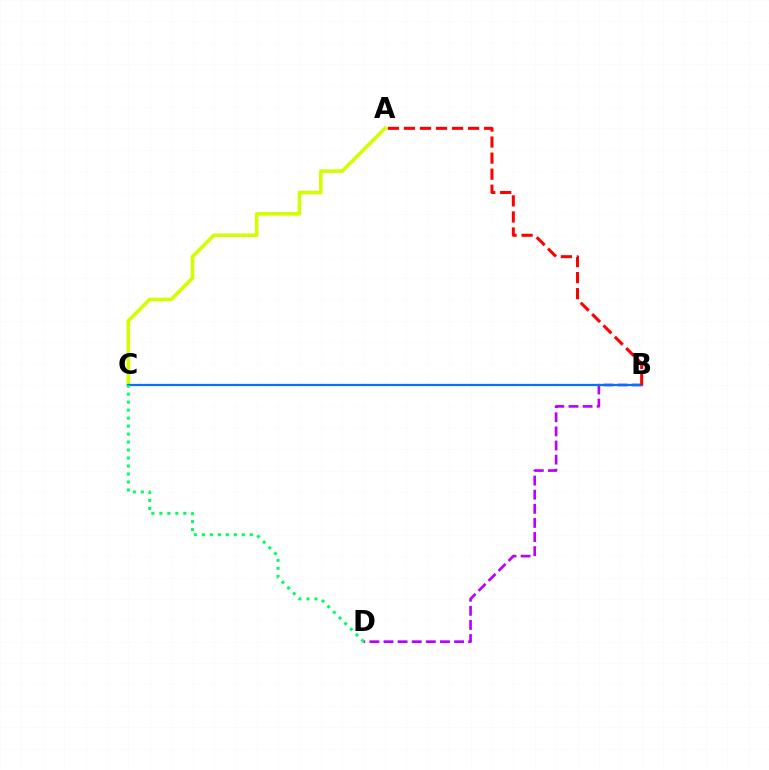{('A', 'C'): [{'color': '#d1ff00', 'line_style': 'solid', 'thickness': 2.61}], ('B', 'D'): [{'color': '#b900ff', 'line_style': 'dashed', 'thickness': 1.92}], ('B', 'C'): [{'color': '#0074ff', 'line_style': 'solid', 'thickness': 1.61}], ('A', 'B'): [{'color': '#ff0000', 'line_style': 'dashed', 'thickness': 2.18}], ('C', 'D'): [{'color': '#00ff5c', 'line_style': 'dotted', 'thickness': 2.17}]}